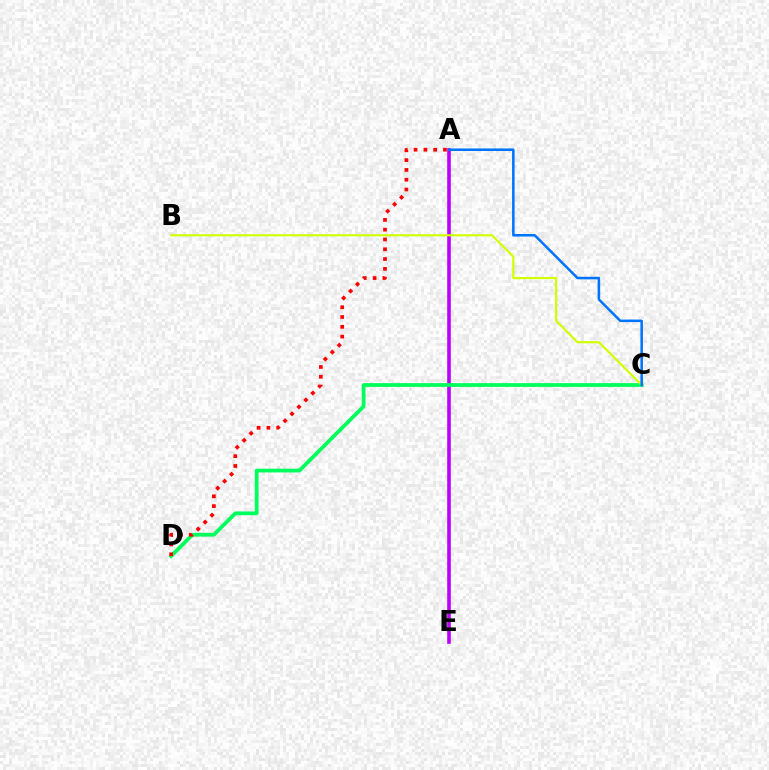{('A', 'E'): [{'color': '#b900ff', 'line_style': 'solid', 'thickness': 2.59}], ('C', 'D'): [{'color': '#00ff5c', 'line_style': 'solid', 'thickness': 2.72}], ('A', 'D'): [{'color': '#ff0000', 'line_style': 'dotted', 'thickness': 2.66}], ('B', 'C'): [{'color': '#d1ff00', 'line_style': 'solid', 'thickness': 1.57}], ('A', 'C'): [{'color': '#0074ff', 'line_style': 'solid', 'thickness': 1.82}]}